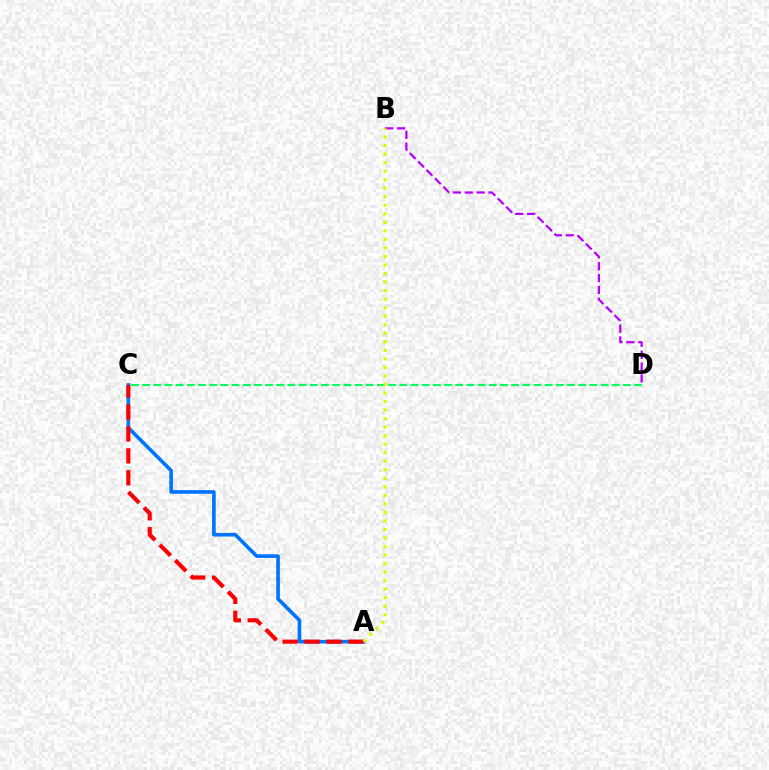{('B', 'D'): [{'color': '#b900ff', 'line_style': 'dashed', 'thickness': 1.61}], ('C', 'D'): [{'color': '#00ff5c', 'line_style': 'dashed', 'thickness': 1.52}], ('A', 'C'): [{'color': '#0074ff', 'line_style': 'solid', 'thickness': 2.62}, {'color': '#ff0000', 'line_style': 'dashed', 'thickness': 2.98}], ('A', 'B'): [{'color': '#d1ff00', 'line_style': 'dotted', 'thickness': 2.32}]}